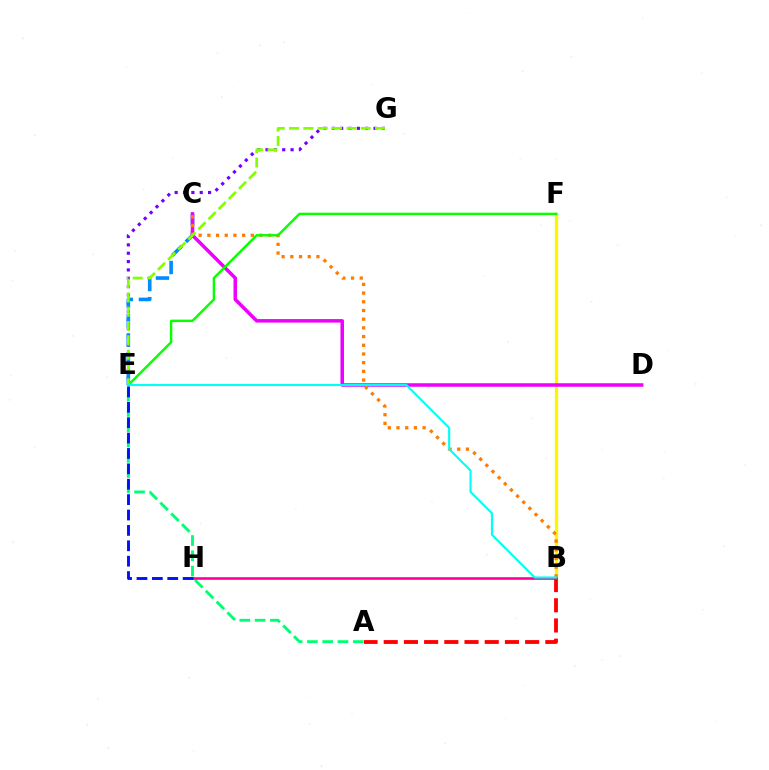{('B', 'F'): [{'color': '#fcf500', 'line_style': 'solid', 'thickness': 2.38}], ('E', 'G'): [{'color': '#7200ff', 'line_style': 'dotted', 'thickness': 2.27}, {'color': '#84ff00', 'line_style': 'dashed', 'thickness': 1.95}], ('C', 'E'): [{'color': '#008cff', 'line_style': 'dashed', 'thickness': 2.61}], ('A', 'E'): [{'color': '#00ff74', 'line_style': 'dashed', 'thickness': 2.08}], ('C', 'D'): [{'color': '#ee00ff', 'line_style': 'solid', 'thickness': 2.53}], ('A', 'B'): [{'color': '#ff0000', 'line_style': 'dashed', 'thickness': 2.74}], ('B', 'C'): [{'color': '#ff7c00', 'line_style': 'dotted', 'thickness': 2.36}], ('E', 'F'): [{'color': '#08ff00', 'line_style': 'solid', 'thickness': 1.74}], ('B', 'H'): [{'color': '#ff0094', 'line_style': 'solid', 'thickness': 1.88}], ('B', 'E'): [{'color': '#00fff6', 'line_style': 'solid', 'thickness': 1.54}], ('E', 'H'): [{'color': '#0010ff', 'line_style': 'dashed', 'thickness': 2.09}]}